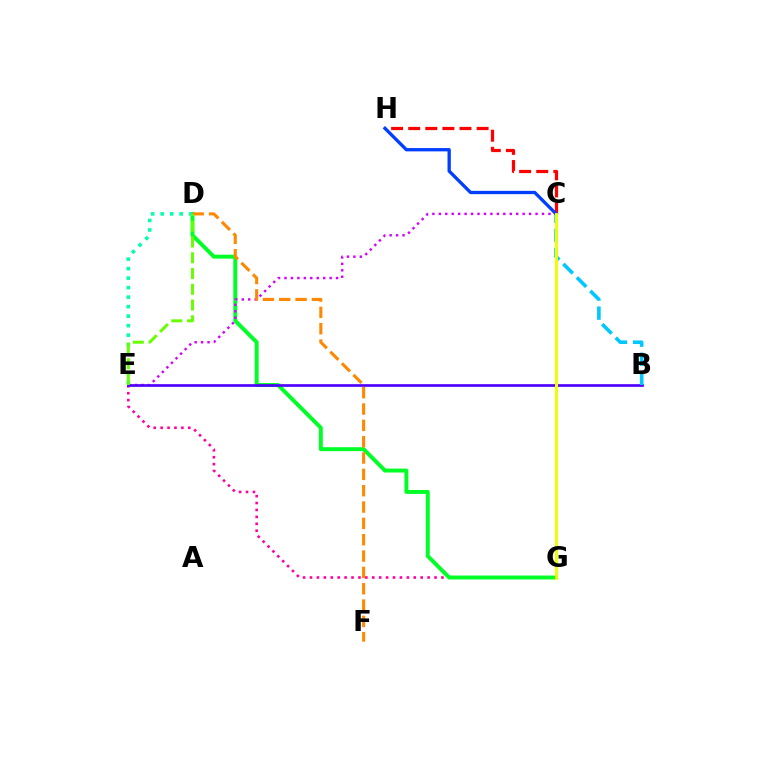{('E', 'G'): [{'color': '#ff00a0', 'line_style': 'dotted', 'thickness': 1.88}], ('D', 'G'): [{'color': '#00ff27', 'line_style': 'solid', 'thickness': 2.83}], ('D', 'E'): [{'color': '#00ffaf', 'line_style': 'dotted', 'thickness': 2.58}, {'color': '#66ff00', 'line_style': 'dashed', 'thickness': 2.14}], ('C', 'E'): [{'color': '#d600ff', 'line_style': 'dotted', 'thickness': 1.75}], ('D', 'F'): [{'color': '#ff8800', 'line_style': 'dashed', 'thickness': 2.22}], ('B', 'E'): [{'color': '#4f00ff', 'line_style': 'solid', 'thickness': 1.94}], ('C', 'H'): [{'color': '#ff0000', 'line_style': 'dashed', 'thickness': 2.32}, {'color': '#003fff', 'line_style': 'solid', 'thickness': 2.38}], ('B', 'C'): [{'color': '#00c7ff', 'line_style': 'dashed', 'thickness': 2.59}], ('C', 'G'): [{'color': '#eeff00', 'line_style': 'solid', 'thickness': 2.12}]}